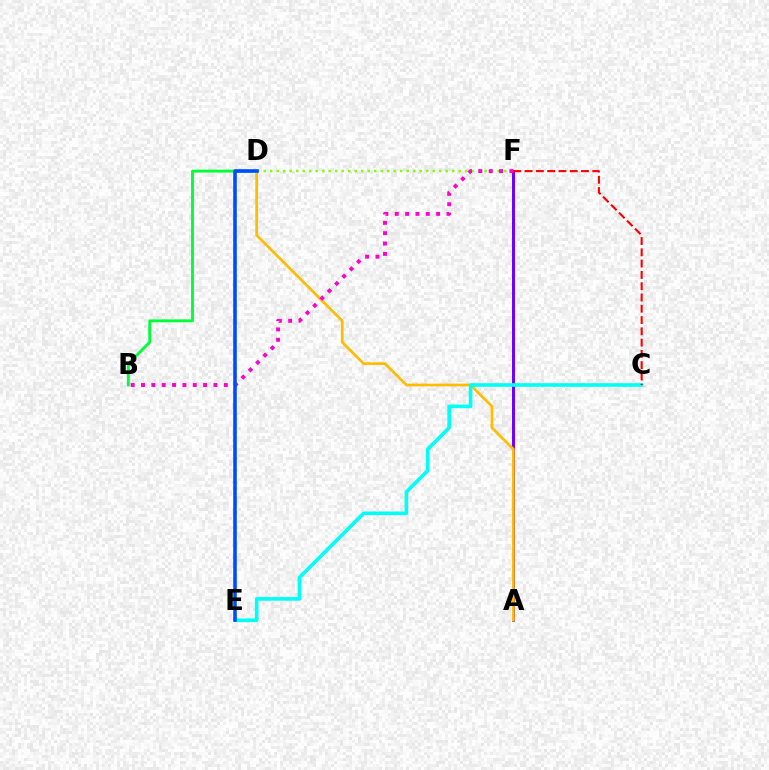{('A', 'F'): [{'color': '#7200ff', 'line_style': 'solid', 'thickness': 2.16}], ('B', 'D'): [{'color': '#00ff39', 'line_style': 'solid', 'thickness': 2.08}], ('A', 'D'): [{'color': '#ffbd00', 'line_style': 'solid', 'thickness': 1.98}], ('C', 'E'): [{'color': '#00fff6', 'line_style': 'solid', 'thickness': 2.62}], ('C', 'F'): [{'color': '#ff0000', 'line_style': 'dashed', 'thickness': 1.53}], ('D', 'F'): [{'color': '#84ff00', 'line_style': 'dotted', 'thickness': 1.77}], ('B', 'F'): [{'color': '#ff00cf', 'line_style': 'dotted', 'thickness': 2.81}], ('D', 'E'): [{'color': '#004bff', 'line_style': 'solid', 'thickness': 2.58}]}